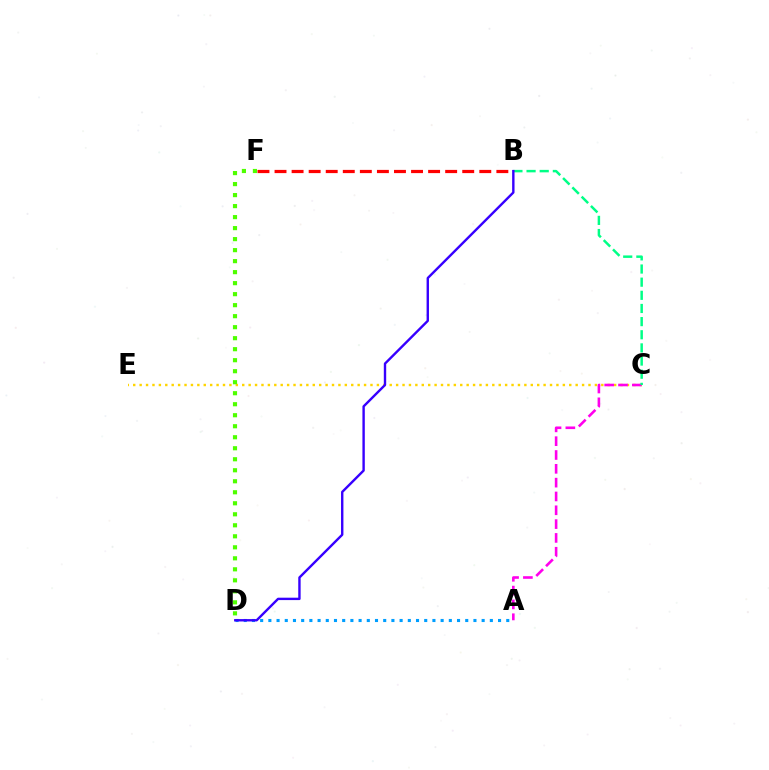{('C', 'E'): [{'color': '#ffd500', 'line_style': 'dotted', 'thickness': 1.74}], ('A', 'C'): [{'color': '#ff00ed', 'line_style': 'dashed', 'thickness': 1.88}], ('A', 'D'): [{'color': '#009eff', 'line_style': 'dotted', 'thickness': 2.23}], ('B', 'C'): [{'color': '#00ff86', 'line_style': 'dashed', 'thickness': 1.79}], ('B', 'F'): [{'color': '#ff0000', 'line_style': 'dashed', 'thickness': 2.32}], ('D', 'F'): [{'color': '#4fff00', 'line_style': 'dotted', 'thickness': 2.99}], ('B', 'D'): [{'color': '#3700ff', 'line_style': 'solid', 'thickness': 1.72}]}